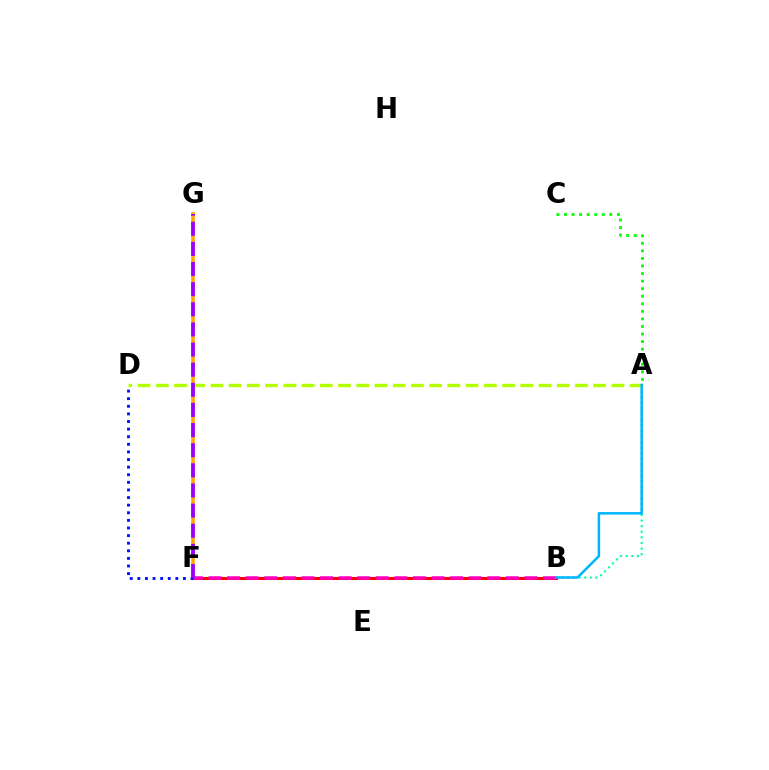{('F', 'G'): [{'color': '#ffa500', 'line_style': 'solid', 'thickness': 2.6}, {'color': '#9b00ff', 'line_style': 'dashed', 'thickness': 2.73}], ('A', 'B'): [{'color': '#00ff9d', 'line_style': 'dotted', 'thickness': 1.52}, {'color': '#00b5ff', 'line_style': 'solid', 'thickness': 1.82}], ('A', 'D'): [{'color': '#b3ff00', 'line_style': 'dashed', 'thickness': 2.48}], ('B', 'F'): [{'color': '#ff0000', 'line_style': 'solid', 'thickness': 2.18}, {'color': '#ff00bd', 'line_style': 'dashed', 'thickness': 2.52}], ('D', 'F'): [{'color': '#0010ff', 'line_style': 'dotted', 'thickness': 2.07}], ('A', 'C'): [{'color': '#08ff00', 'line_style': 'dotted', 'thickness': 2.05}]}